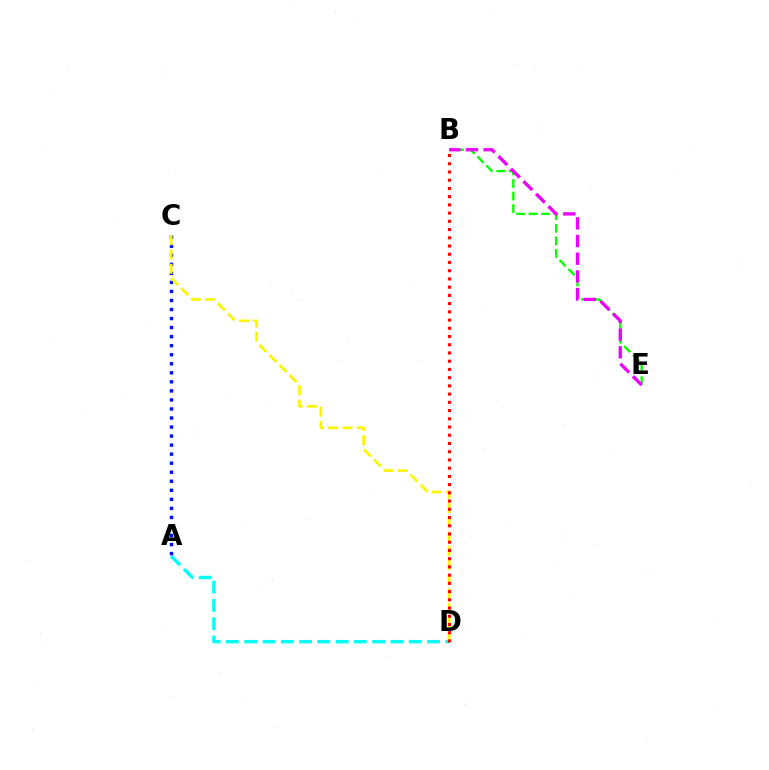{('A', 'D'): [{'color': '#00fff6', 'line_style': 'dashed', 'thickness': 2.48}], ('B', 'E'): [{'color': '#08ff00', 'line_style': 'dashed', 'thickness': 1.7}, {'color': '#ee00ff', 'line_style': 'dashed', 'thickness': 2.4}], ('A', 'C'): [{'color': '#0010ff', 'line_style': 'dotted', 'thickness': 2.46}], ('C', 'D'): [{'color': '#fcf500', 'line_style': 'dashed', 'thickness': 1.94}], ('B', 'D'): [{'color': '#ff0000', 'line_style': 'dotted', 'thickness': 2.24}]}